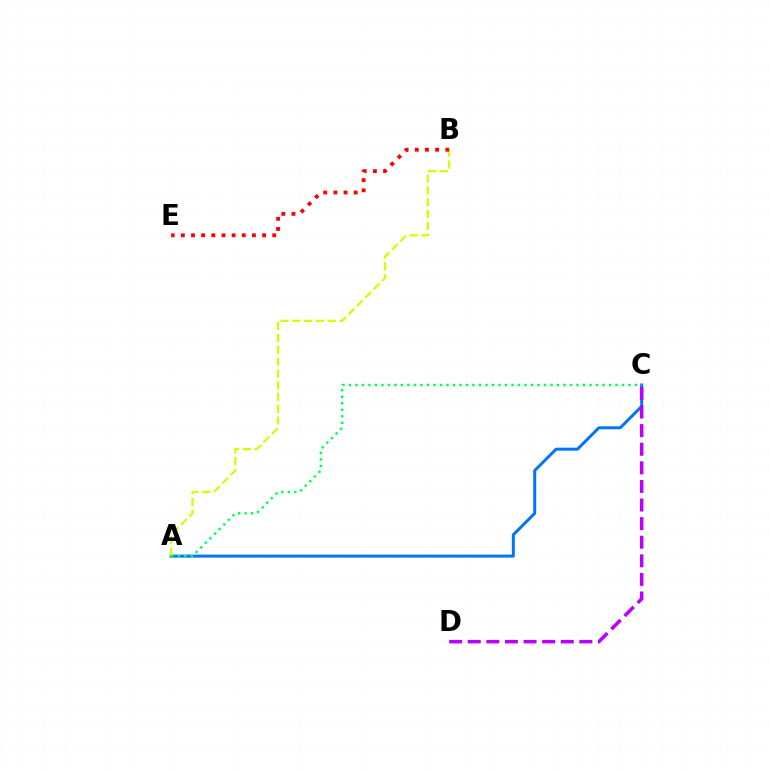{('A', 'C'): [{'color': '#0074ff', 'line_style': 'solid', 'thickness': 2.15}, {'color': '#00ff5c', 'line_style': 'dotted', 'thickness': 1.77}], ('A', 'B'): [{'color': '#d1ff00', 'line_style': 'dashed', 'thickness': 1.6}], ('B', 'E'): [{'color': '#ff0000', 'line_style': 'dotted', 'thickness': 2.76}], ('C', 'D'): [{'color': '#b900ff', 'line_style': 'dashed', 'thickness': 2.53}]}